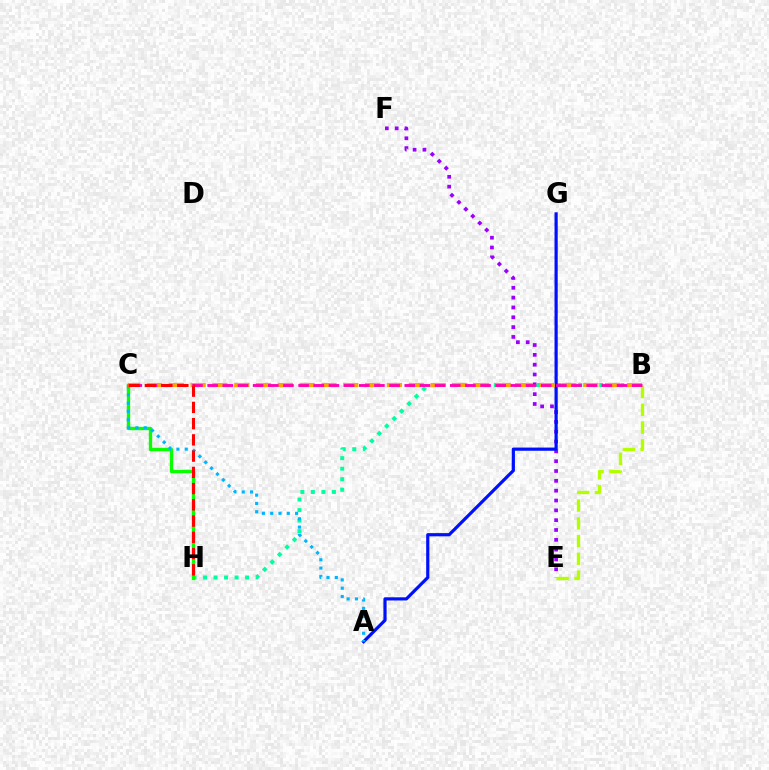{('E', 'F'): [{'color': '#9b00ff', 'line_style': 'dotted', 'thickness': 2.67}], ('B', 'H'): [{'color': '#00ff9d', 'line_style': 'dotted', 'thickness': 2.86}], ('A', 'G'): [{'color': '#0010ff', 'line_style': 'solid', 'thickness': 2.3}], ('C', 'H'): [{'color': '#08ff00', 'line_style': 'solid', 'thickness': 2.42}, {'color': '#ff0000', 'line_style': 'dashed', 'thickness': 2.21}], ('A', 'C'): [{'color': '#00b5ff', 'line_style': 'dotted', 'thickness': 2.26}], ('B', 'C'): [{'color': '#ffa500', 'line_style': 'dashed', 'thickness': 2.96}, {'color': '#ff00bd', 'line_style': 'dashed', 'thickness': 2.06}], ('B', 'E'): [{'color': '#b3ff00', 'line_style': 'dashed', 'thickness': 2.41}]}